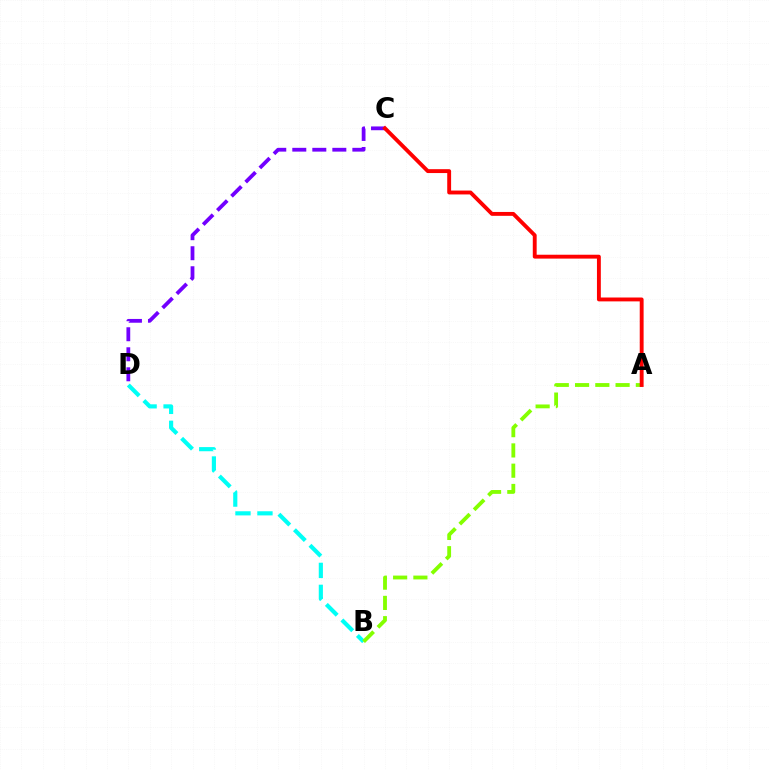{('B', 'D'): [{'color': '#00fff6', 'line_style': 'dashed', 'thickness': 2.98}], ('A', 'B'): [{'color': '#84ff00', 'line_style': 'dashed', 'thickness': 2.75}], ('C', 'D'): [{'color': '#7200ff', 'line_style': 'dashed', 'thickness': 2.72}], ('A', 'C'): [{'color': '#ff0000', 'line_style': 'solid', 'thickness': 2.79}]}